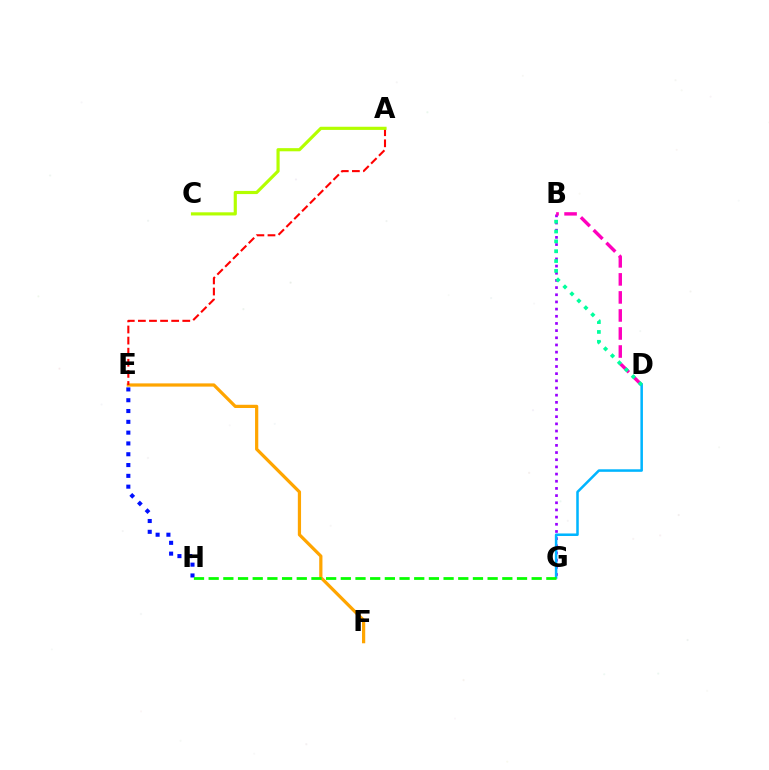{('E', 'F'): [{'color': '#ffa500', 'line_style': 'solid', 'thickness': 2.32}], ('B', 'G'): [{'color': '#9b00ff', 'line_style': 'dotted', 'thickness': 1.95}], ('A', 'E'): [{'color': '#ff0000', 'line_style': 'dashed', 'thickness': 1.51}], ('A', 'C'): [{'color': '#b3ff00', 'line_style': 'solid', 'thickness': 2.27}], ('B', 'D'): [{'color': '#ff00bd', 'line_style': 'dashed', 'thickness': 2.45}, {'color': '#00ff9d', 'line_style': 'dotted', 'thickness': 2.67}], ('D', 'G'): [{'color': '#00b5ff', 'line_style': 'solid', 'thickness': 1.82}], ('E', 'H'): [{'color': '#0010ff', 'line_style': 'dotted', 'thickness': 2.94}], ('G', 'H'): [{'color': '#08ff00', 'line_style': 'dashed', 'thickness': 1.99}]}